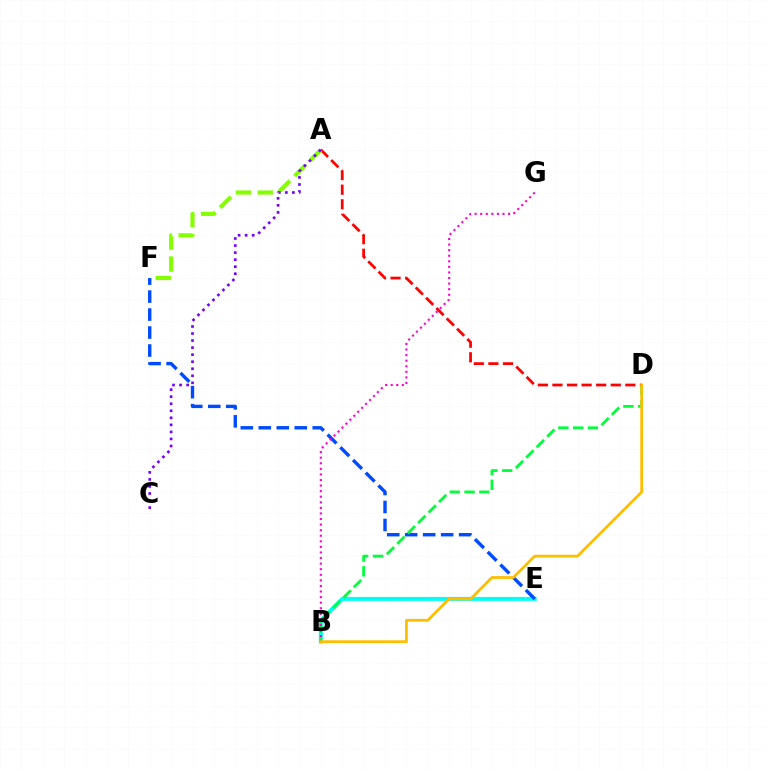{('B', 'E'): [{'color': '#00fff6', 'line_style': 'solid', 'thickness': 2.84}], ('E', 'F'): [{'color': '#004bff', 'line_style': 'dashed', 'thickness': 2.44}], ('A', 'D'): [{'color': '#ff0000', 'line_style': 'dashed', 'thickness': 1.98}], ('A', 'F'): [{'color': '#84ff00', 'line_style': 'dashed', 'thickness': 2.97}], ('B', 'D'): [{'color': '#00ff39', 'line_style': 'dashed', 'thickness': 2.01}, {'color': '#ffbd00', 'line_style': 'solid', 'thickness': 1.98}], ('A', 'C'): [{'color': '#7200ff', 'line_style': 'dotted', 'thickness': 1.91}], ('B', 'G'): [{'color': '#ff00cf', 'line_style': 'dotted', 'thickness': 1.51}]}